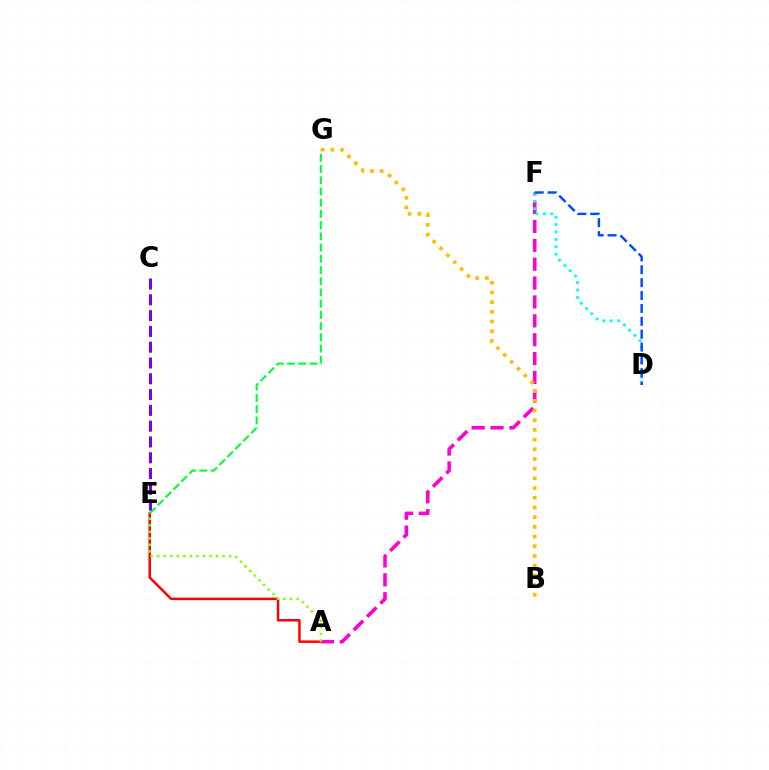{('A', 'E'): [{'color': '#ff0000', 'line_style': 'solid', 'thickness': 1.78}, {'color': '#84ff00', 'line_style': 'dotted', 'thickness': 1.78}], ('A', 'F'): [{'color': '#ff00cf', 'line_style': 'dashed', 'thickness': 2.56}], ('D', 'F'): [{'color': '#00fff6', 'line_style': 'dotted', 'thickness': 2.02}, {'color': '#004bff', 'line_style': 'dashed', 'thickness': 1.75}], ('E', 'G'): [{'color': '#00ff39', 'line_style': 'dashed', 'thickness': 1.52}], ('B', 'G'): [{'color': '#ffbd00', 'line_style': 'dotted', 'thickness': 2.64}], ('C', 'E'): [{'color': '#7200ff', 'line_style': 'dashed', 'thickness': 2.15}]}